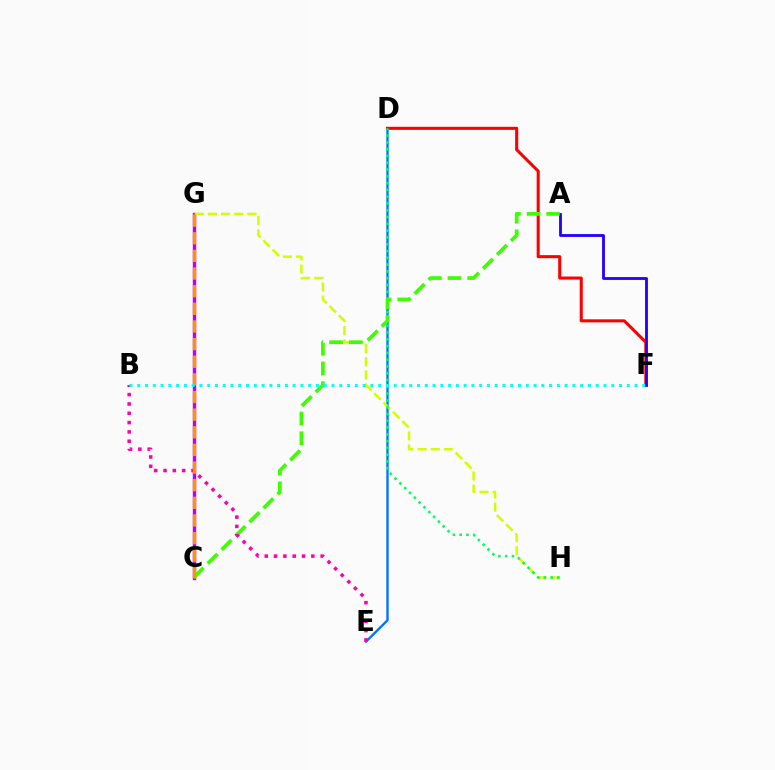{('C', 'G'): [{'color': '#b900ff', 'line_style': 'solid', 'thickness': 2.45}, {'color': '#ff9400', 'line_style': 'dashed', 'thickness': 2.4}], ('D', 'E'): [{'color': '#0074ff', 'line_style': 'solid', 'thickness': 1.7}], ('D', 'F'): [{'color': '#ff0000', 'line_style': 'solid', 'thickness': 2.2}], ('G', 'H'): [{'color': '#d1ff00', 'line_style': 'dashed', 'thickness': 1.79}], ('A', 'F'): [{'color': '#2500ff', 'line_style': 'solid', 'thickness': 2.04}], ('D', 'H'): [{'color': '#00ff5c', 'line_style': 'dotted', 'thickness': 1.84}], ('A', 'C'): [{'color': '#3dff00', 'line_style': 'dashed', 'thickness': 2.67}], ('B', 'E'): [{'color': '#ff00ac', 'line_style': 'dotted', 'thickness': 2.53}], ('B', 'F'): [{'color': '#00fff6', 'line_style': 'dotted', 'thickness': 2.11}]}